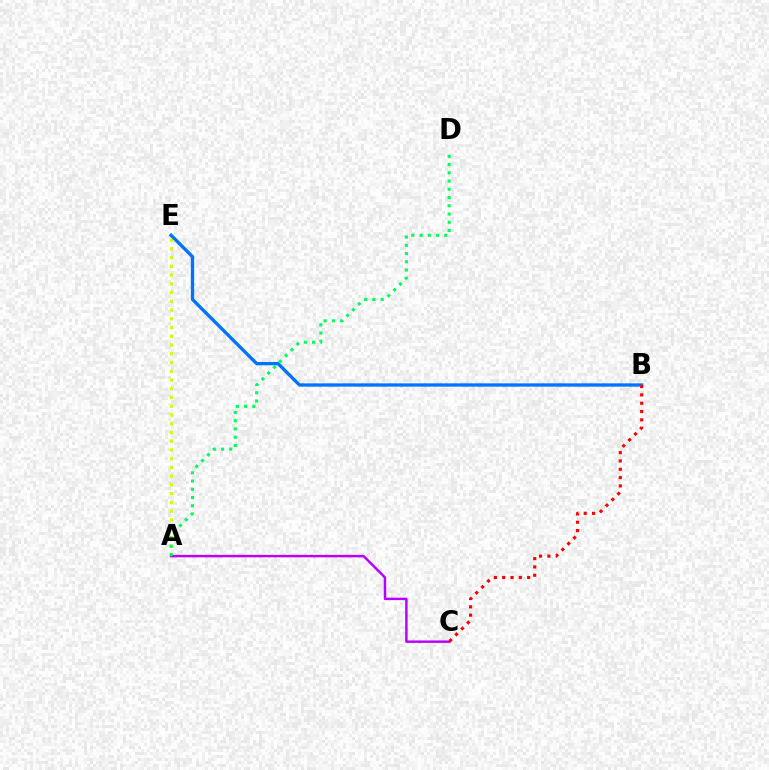{('A', 'E'): [{'color': '#d1ff00', 'line_style': 'dotted', 'thickness': 2.38}], ('A', 'C'): [{'color': '#b900ff', 'line_style': 'solid', 'thickness': 1.76}], ('B', 'E'): [{'color': '#0074ff', 'line_style': 'solid', 'thickness': 2.39}], ('B', 'C'): [{'color': '#ff0000', 'line_style': 'dotted', 'thickness': 2.26}], ('A', 'D'): [{'color': '#00ff5c', 'line_style': 'dotted', 'thickness': 2.24}]}